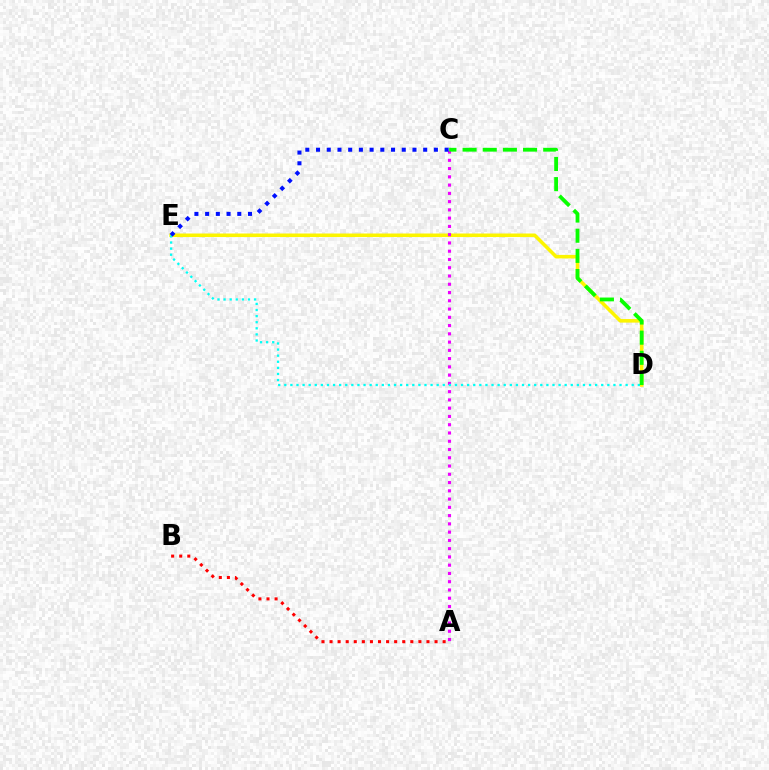{('D', 'E'): [{'color': '#fcf500', 'line_style': 'solid', 'thickness': 2.56}, {'color': '#00fff6', 'line_style': 'dotted', 'thickness': 1.66}], ('A', 'C'): [{'color': '#ee00ff', 'line_style': 'dotted', 'thickness': 2.24}], ('C', 'D'): [{'color': '#08ff00', 'line_style': 'dashed', 'thickness': 2.74}], ('A', 'B'): [{'color': '#ff0000', 'line_style': 'dotted', 'thickness': 2.19}], ('C', 'E'): [{'color': '#0010ff', 'line_style': 'dotted', 'thickness': 2.91}]}